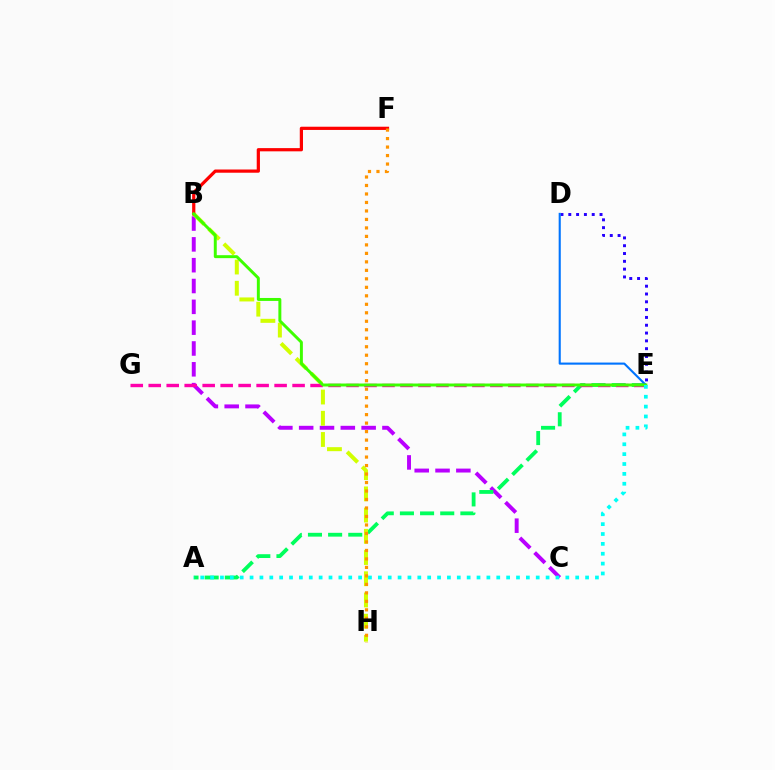{('B', 'C'): [{'color': '#b900ff', 'line_style': 'dashed', 'thickness': 2.83}], ('A', 'E'): [{'color': '#00ff5c', 'line_style': 'dashed', 'thickness': 2.74}, {'color': '#00fff6', 'line_style': 'dotted', 'thickness': 2.68}], ('B', 'H'): [{'color': '#d1ff00', 'line_style': 'dashed', 'thickness': 2.88}], ('B', 'F'): [{'color': '#ff0000', 'line_style': 'solid', 'thickness': 2.32}], ('E', 'G'): [{'color': '#ff00ac', 'line_style': 'dashed', 'thickness': 2.44}], ('D', 'E'): [{'color': '#2500ff', 'line_style': 'dotted', 'thickness': 2.12}, {'color': '#0074ff', 'line_style': 'solid', 'thickness': 1.52}], ('B', 'E'): [{'color': '#3dff00', 'line_style': 'solid', 'thickness': 2.13}], ('F', 'H'): [{'color': '#ff9400', 'line_style': 'dotted', 'thickness': 2.31}]}